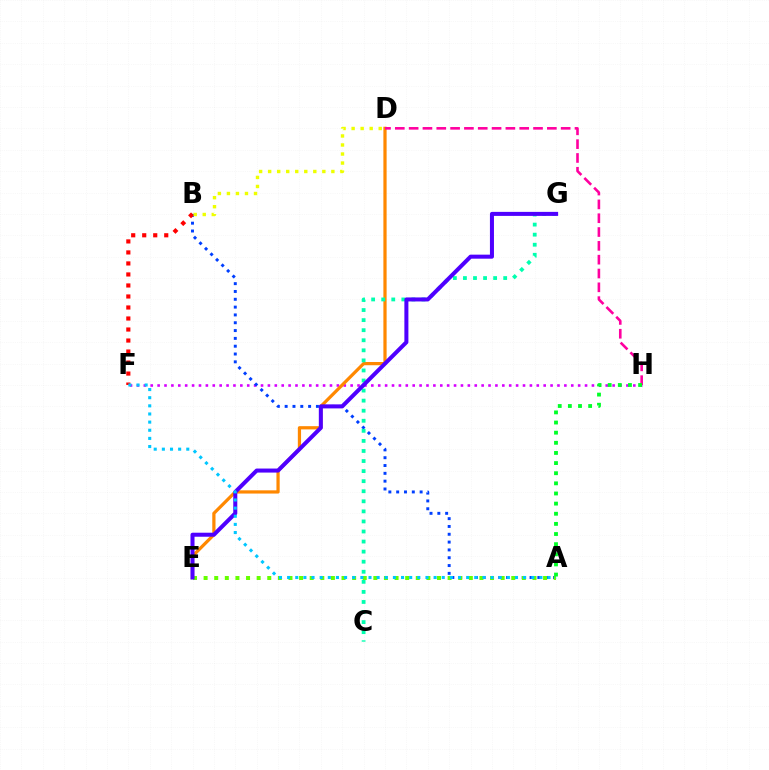{('F', 'H'): [{'color': '#d600ff', 'line_style': 'dotted', 'thickness': 1.87}], ('D', 'E'): [{'color': '#ff8800', 'line_style': 'solid', 'thickness': 2.32}], ('A', 'B'): [{'color': '#003fff', 'line_style': 'dotted', 'thickness': 2.12}], ('C', 'G'): [{'color': '#00ffaf', 'line_style': 'dotted', 'thickness': 2.73}], ('A', 'E'): [{'color': '#66ff00', 'line_style': 'dotted', 'thickness': 2.88}], ('B', 'F'): [{'color': '#ff0000', 'line_style': 'dotted', 'thickness': 2.99}], ('E', 'G'): [{'color': '#4f00ff', 'line_style': 'solid', 'thickness': 2.9}], ('D', 'H'): [{'color': '#ff00a0', 'line_style': 'dashed', 'thickness': 1.88}], ('A', 'F'): [{'color': '#00c7ff', 'line_style': 'dotted', 'thickness': 2.21}], ('B', 'D'): [{'color': '#eeff00', 'line_style': 'dotted', 'thickness': 2.45}], ('A', 'H'): [{'color': '#00ff27', 'line_style': 'dotted', 'thickness': 2.75}]}